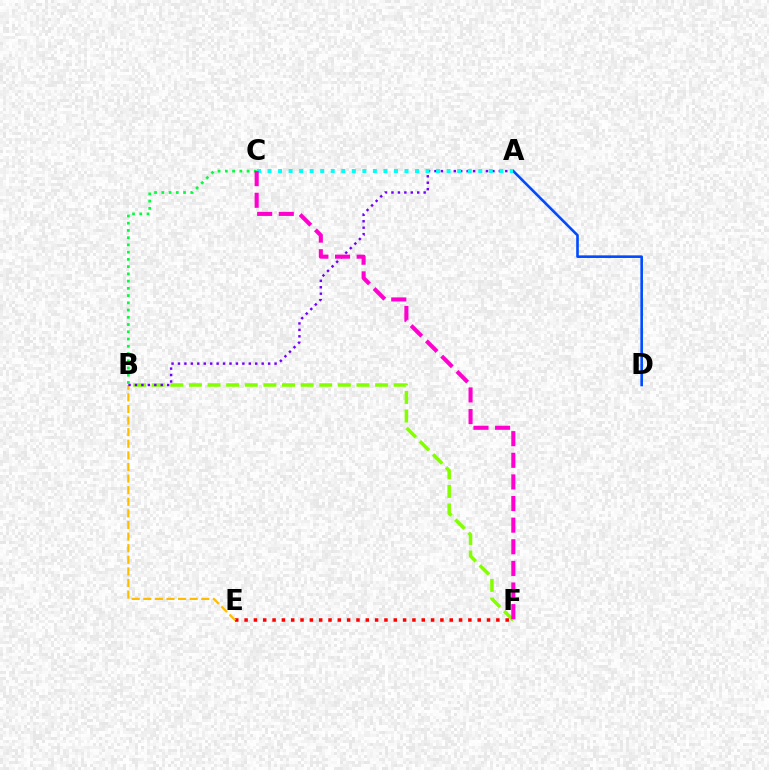{('B', 'C'): [{'color': '#00ff39', 'line_style': 'dotted', 'thickness': 1.97}], ('A', 'D'): [{'color': '#004bff', 'line_style': 'solid', 'thickness': 1.88}], ('B', 'F'): [{'color': '#84ff00', 'line_style': 'dashed', 'thickness': 2.53}], ('E', 'F'): [{'color': '#ff0000', 'line_style': 'dotted', 'thickness': 2.53}], ('B', 'E'): [{'color': '#ffbd00', 'line_style': 'dashed', 'thickness': 1.58}], ('A', 'B'): [{'color': '#7200ff', 'line_style': 'dotted', 'thickness': 1.75}], ('A', 'C'): [{'color': '#00fff6', 'line_style': 'dotted', 'thickness': 2.86}], ('C', 'F'): [{'color': '#ff00cf', 'line_style': 'dashed', 'thickness': 2.94}]}